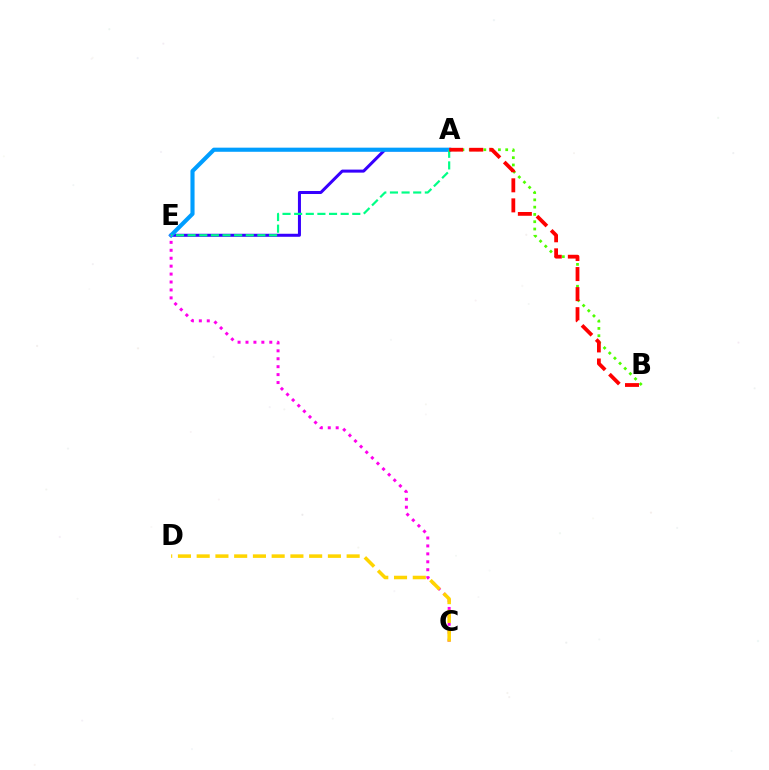{('A', 'E'): [{'color': '#3700ff', 'line_style': 'solid', 'thickness': 2.18}, {'color': '#009eff', 'line_style': 'solid', 'thickness': 2.97}, {'color': '#00ff86', 'line_style': 'dashed', 'thickness': 1.58}], ('A', 'B'): [{'color': '#4fff00', 'line_style': 'dotted', 'thickness': 1.98}, {'color': '#ff0000', 'line_style': 'dashed', 'thickness': 2.72}], ('C', 'E'): [{'color': '#ff00ed', 'line_style': 'dotted', 'thickness': 2.15}], ('C', 'D'): [{'color': '#ffd500', 'line_style': 'dashed', 'thickness': 2.55}]}